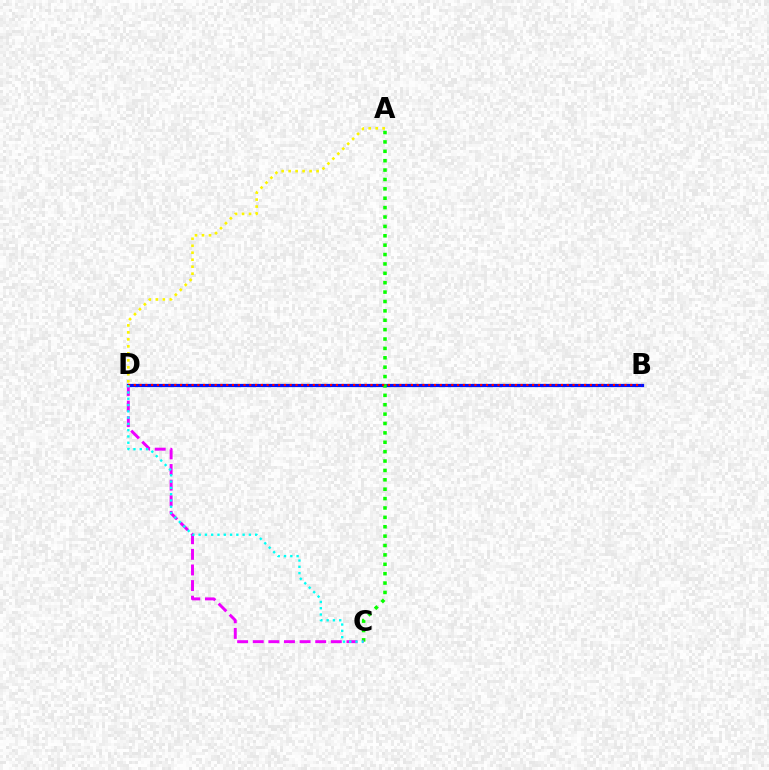{('B', 'D'): [{'color': '#0010ff', 'line_style': 'solid', 'thickness': 2.32}, {'color': '#ff0000', 'line_style': 'dotted', 'thickness': 1.57}], ('A', 'C'): [{'color': '#08ff00', 'line_style': 'dotted', 'thickness': 2.55}], ('C', 'D'): [{'color': '#ee00ff', 'line_style': 'dashed', 'thickness': 2.12}, {'color': '#00fff6', 'line_style': 'dotted', 'thickness': 1.71}], ('A', 'D'): [{'color': '#fcf500', 'line_style': 'dotted', 'thickness': 1.9}]}